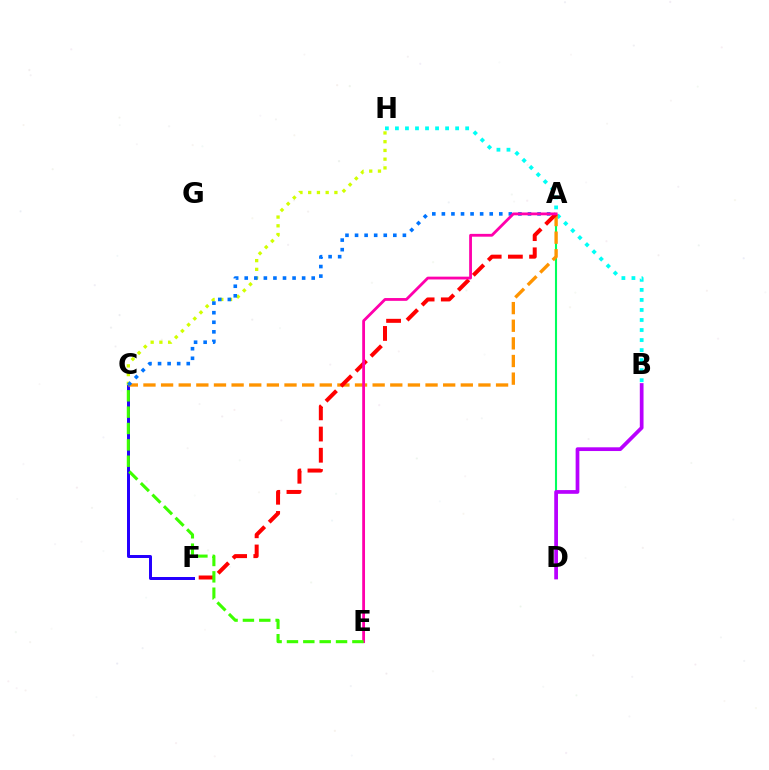{('C', 'F'): [{'color': '#2500ff', 'line_style': 'solid', 'thickness': 2.15}], ('C', 'H'): [{'color': '#d1ff00', 'line_style': 'dotted', 'thickness': 2.37}], ('A', 'D'): [{'color': '#00ff5c', 'line_style': 'solid', 'thickness': 1.51}], ('B', 'H'): [{'color': '#00fff6', 'line_style': 'dotted', 'thickness': 2.73}], ('A', 'C'): [{'color': '#ff9400', 'line_style': 'dashed', 'thickness': 2.4}, {'color': '#0074ff', 'line_style': 'dotted', 'thickness': 2.6}], ('B', 'D'): [{'color': '#b900ff', 'line_style': 'solid', 'thickness': 2.68}], ('A', 'F'): [{'color': '#ff0000', 'line_style': 'dashed', 'thickness': 2.88}], ('A', 'E'): [{'color': '#ff00ac', 'line_style': 'solid', 'thickness': 2.02}], ('C', 'E'): [{'color': '#3dff00', 'line_style': 'dashed', 'thickness': 2.22}]}